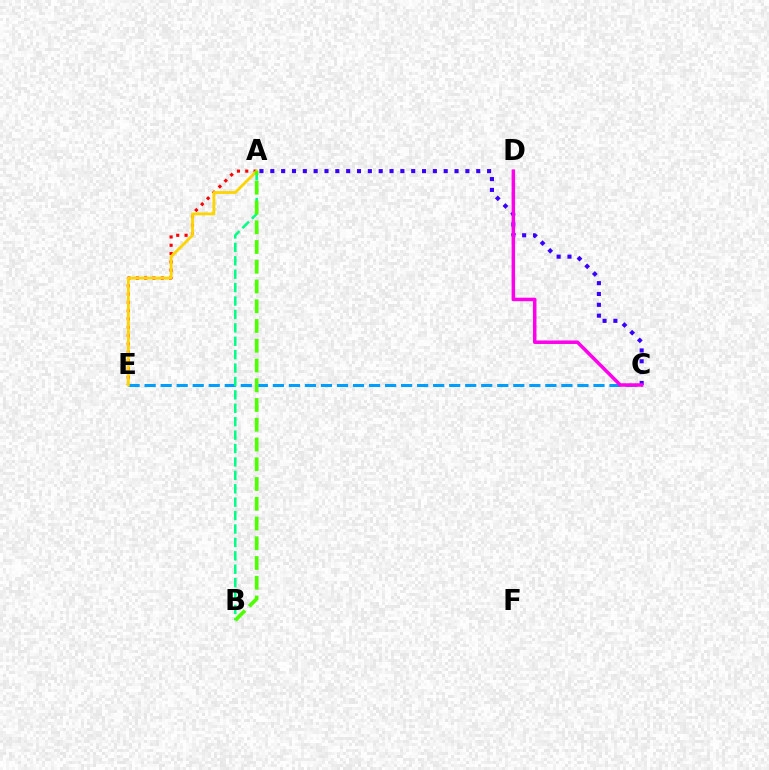{('A', 'E'): [{'color': '#ff0000', 'line_style': 'dotted', 'thickness': 2.26}, {'color': '#ffd500', 'line_style': 'solid', 'thickness': 2.04}], ('C', 'E'): [{'color': '#009eff', 'line_style': 'dashed', 'thickness': 2.18}], ('A', 'B'): [{'color': '#00ff86', 'line_style': 'dashed', 'thickness': 1.82}, {'color': '#4fff00', 'line_style': 'dashed', 'thickness': 2.68}], ('A', 'C'): [{'color': '#3700ff', 'line_style': 'dotted', 'thickness': 2.94}], ('C', 'D'): [{'color': '#ff00ed', 'line_style': 'solid', 'thickness': 2.51}]}